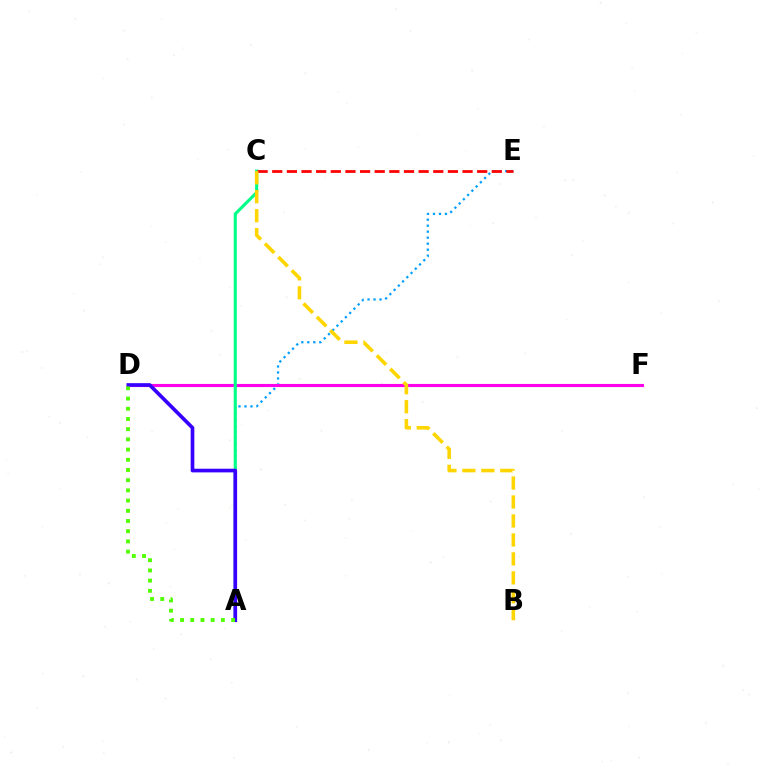{('A', 'E'): [{'color': '#009eff', 'line_style': 'dotted', 'thickness': 1.63}], ('D', 'F'): [{'color': '#ff00ed', 'line_style': 'solid', 'thickness': 2.25}], ('A', 'C'): [{'color': '#00ff86', 'line_style': 'solid', 'thickness': 2.24}], ('C', 'E'): [{'color': '#ff0000', 'line_style': 'dashed', 'thickness': 1.99}], ('B', 'C'): [{'color': '#ffd500', 'line_style': 'dashed', 'thickness': 2.58}], ('A', 'D'): [{'color': '#3700ff', 'line_style': 'solid', 'thickness': 2.64}, {'color': '#4fff00', 'line_style': 'dotted', 'thickness': 2.77}]}